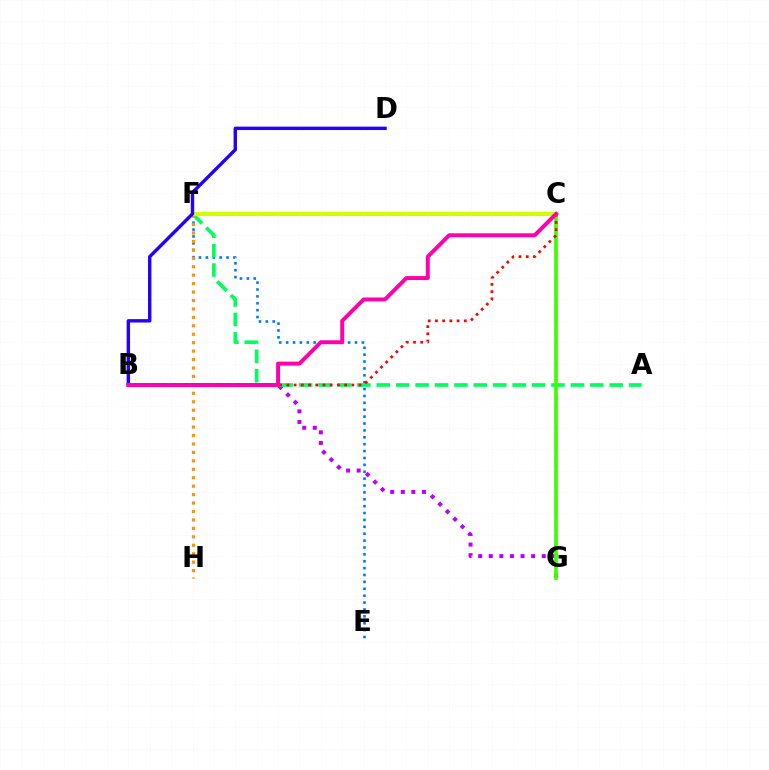{('E', 'F'): [{'color': '#0074ff', 'line_style': 'dotted', 'thickness': 1.87}], ('B', 'G'): [{'color': '#b900ff', 'line_style': 'dotted', 'thickness': 2.88}], ('A', 'F'): [{'color': '#00ff5c', 'line_style': 'dashed', 'thickness': 2.64}], ('C', 'F'): [{'color': '#00fff6', 'line_style': 'solid', 'thickness': 1.65}, {'color': '#d1ff00', 'line_style': 'solid', 'thickness': 2.91}], ('C', 'G'): [{'color': '#3dff00', 'line_style': 'solid', 'thickness': 2.67}], ('F', 'H'): [{'color': '#ff9400', 'line_style': 'dotted', 'thickness': 2.29}], ('B', 'C'): [{'color': '#ff0000', 'line_style': 'dotted', 'thickness': 1.96}, {'color': '#ff00ac', 'line_style': 'solid', 'thickness': 2.84}], ('B', 'D'): [{'color': '#2500ff', 'line_style': 'solid', 'thickness': 2.45}]}